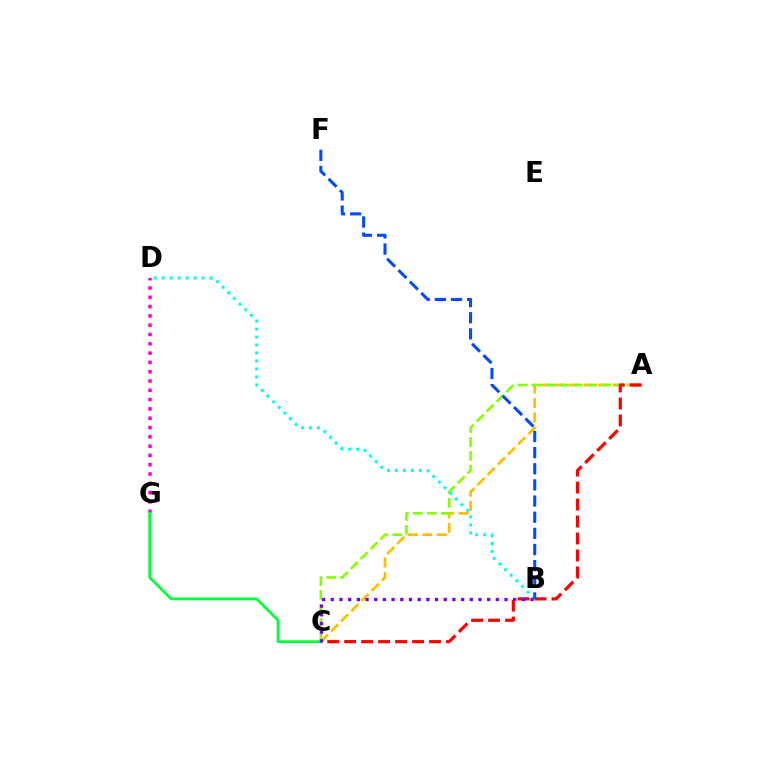{('A', 'C'): [{'color': '#ffbd00', 'line_style': 'dashed', 'thickness': 1.96}, {'color': '#84ff00', 'line_style': 'dashed', 'thickness': 1.9}, {'color': '#ff0000', 'line_style': 'dashed', 'thickness': 2.31}], ('D', 'G'): [{'color': '#ff00cf', 'line_style': 'dotted', 'thickness': 2.53}], ('C', 'G'): [{'color': '#00ff39', 'line_style': 'solid', 'thickness': 1.98}], ('B', 'D'): [{'color': '#00fff6', 'line_style': 'dotted', 'thickness': 2.16}], ('B', 'F'): [{'color': '#004bff', 'line_style': 'dashed', 'thickness': 2.19}], ('B', 'C'): [{'color': '#7200ff', 'line_style': 'dotted', 'thickness': 2.36}]}